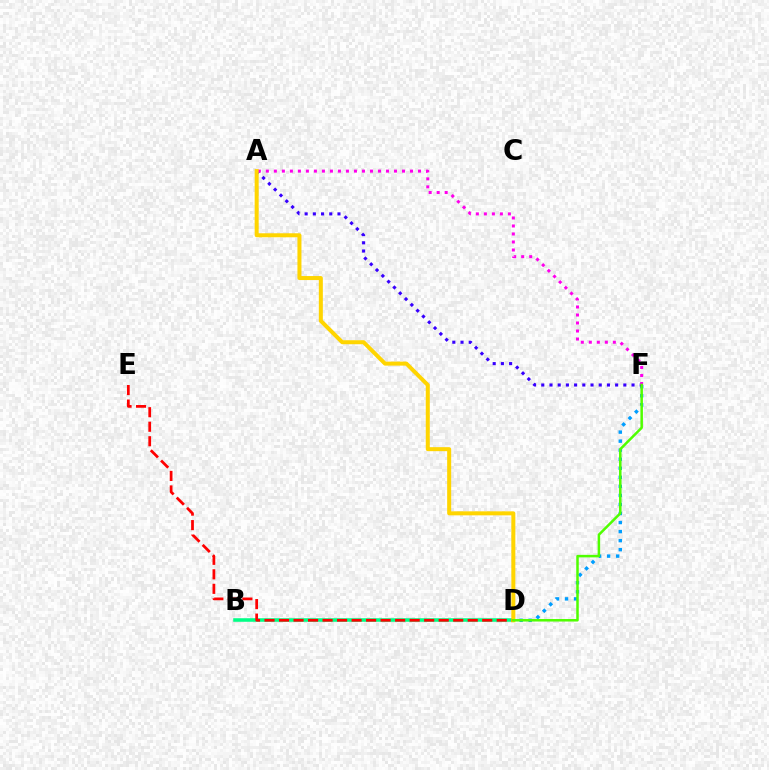{('D', 'F'): [{'color': '#009eff', 'line_style': 'dotted', 'thickness': 2.46}, {'color': '#4fff00', 'line_style': 'solid', 'thickness': 1.81}], ('B', 'D'): [{'color': '#00ff86', 'line_style': 'solid', 'thickness': 2.56}], ('D', 'E'): [{'color': '#ff0000', 'line_style': 'dashed', 'thickness': 1.97}], ('A', 'F'): [{'color': '#3700ff', 'line_style': 'dotted', 'thickness': 2.23}, {'color': '#ff00ed', 'line_style': 'dotted', 'thickness': 2.18}], ('A', 'D'): [{'color': '#ffd500', 'line_style': 'solid', 'thickness': 2.89}]}